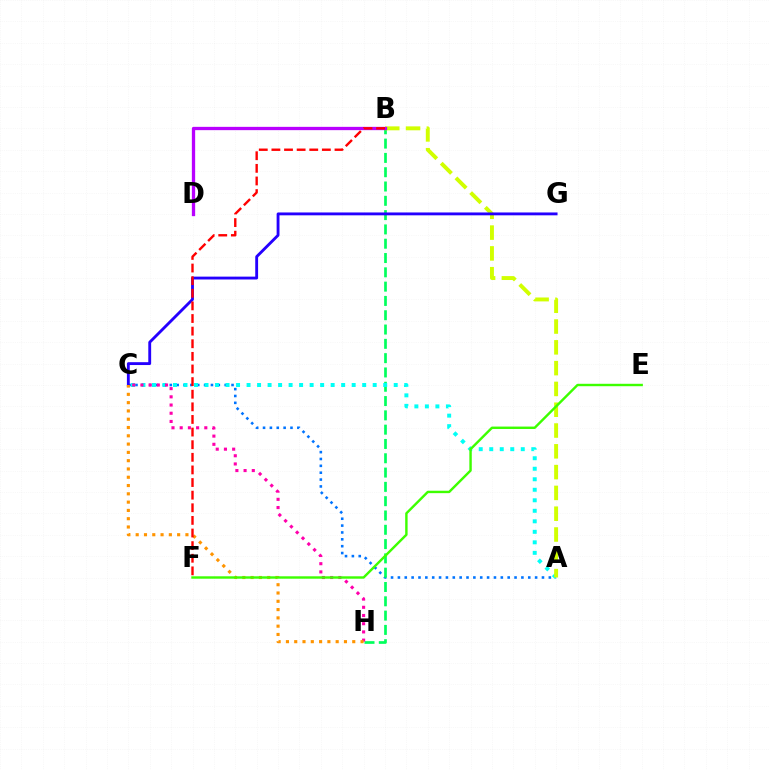{('A', 'C'): [{'color': '#0074ff', 'line_style': 'dotted', 'thickness': 1.86}, {'color': '#00fff6', 'line_style': 'dotted', 'thickness': 2.86}], ('B', 'H'): [{'color': '#00ff5c', 'line_style': 'dashed', 'thickness': 1.94}], ('A', 'B'): [{'color': '#d1ff00', 'line_style': 'dashed', 'thickness': 2.83}], ('C', 'H'): [{'color': '#ff00ac', 'line_style': 'dotted', 'thickness': 2.23}, {'color': '#ff9400', 'line_style': 'dotted', 'thickness': 2.25}], ('C', 'G'): [{'color': '#2500ff', 'line_style': 'solid', 'thickness': 2.06}], ('B', 'D'): [{'color': '#b900ff', 'line_style': 'solid', 'thickness': 2.37}], ('E', 'F'): [{'color': '#3dff00', 'line_style': 'solid', 'thickness': 1.74}], ('B', 'F'): [{'color': '#ff0000', 'line_style': 'dashed', 'thickness': 1.71}]}